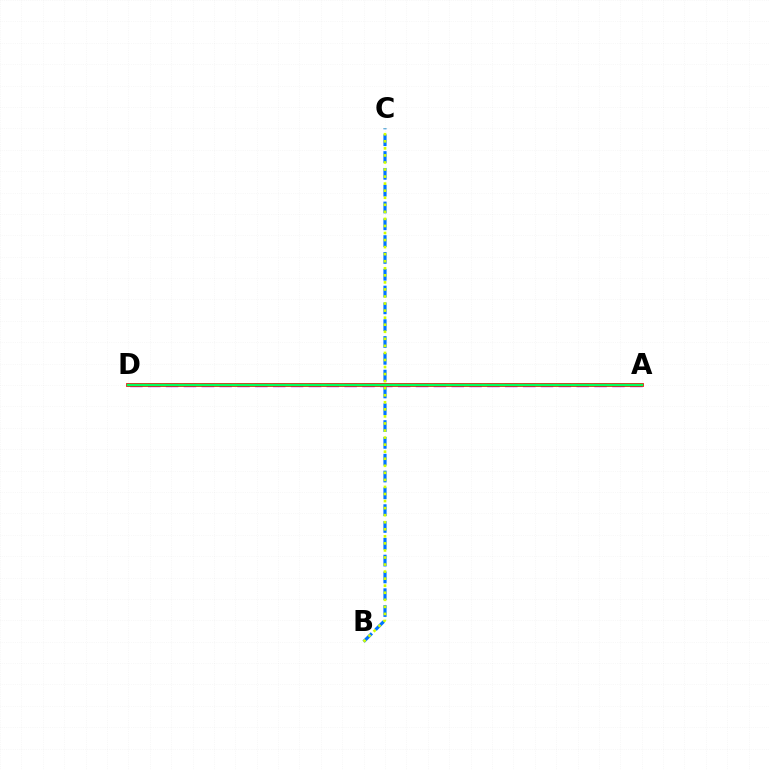{('B', 'C'): [{'color': '#0074ff', 'line_style': 'dashed', 'thickness': 2.28}, {'color': '#d1ff00', 'line_style': 'dotted', 'thickness': 1.92}], ('A', 'D'): [{'color': '#b900ff', 'line_style': 'dashed', 'thickness': 2.43}, {'color': '#ff0000', 'line_style': 'solid', 'thickness': 2.7}, {'color': '#00ff5c', 'line_style': 'solid', 'thickness': 1.79}]}